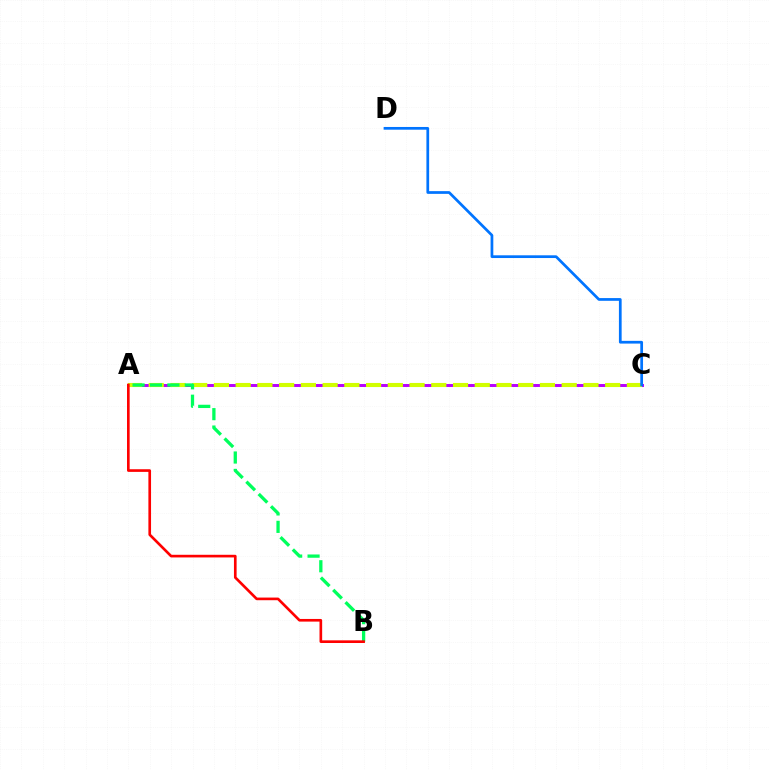{('A', 'C'): [{'color': '#b900ff', 'line_style': 'solid', 'thickness': 2.13}, {'color': '#d1ff00', 'line_style': 'dashed', 'thickness': 2.95}], ('C', 'D'): [{'color': '#0074ff', 'line_style': 'solid', 'thickness': 1.96}], ('A', 'B'): [{'color': '#00ff5c', 'line_style': 'dashed', 'thickness': 2.37}, {'color': '#ff0000', 'line_style': 'solid', 'thickness': 1.91}]}